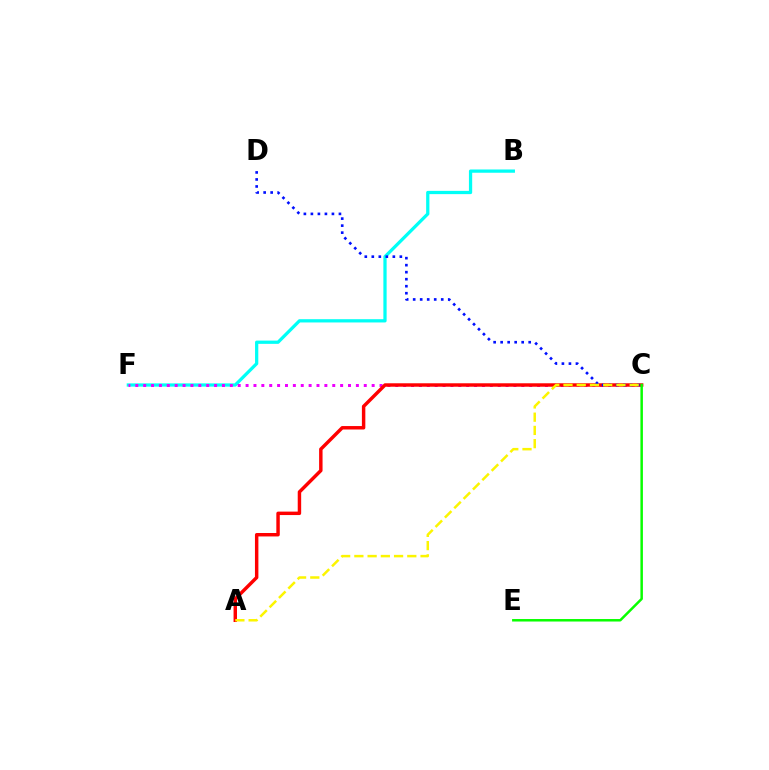{('B', 'F'): [{'color': '#00fff6', 'line_style': 'solid', 'thickness': 2.35}], ('C', 'F'): [{'color': '#ee00ff', 'line_style': 'dotted', 'thickness': 2.14}], ('A', 'C'): [{'color': '#ff0000', 'line_style': 'solid', 'thickness': 2.48}, {'color': '#fcf500', 'line_style': 'dashed', 'thickness': 1.8}], ('C', 'D'): [{'color': '#0010ff', 'line_style': 'dotted', 'thickness': 1.91}], ('C', 'E'): [{'color': '#08ff00', 'line_style': 'solid', 'thickness': 1.79}]}